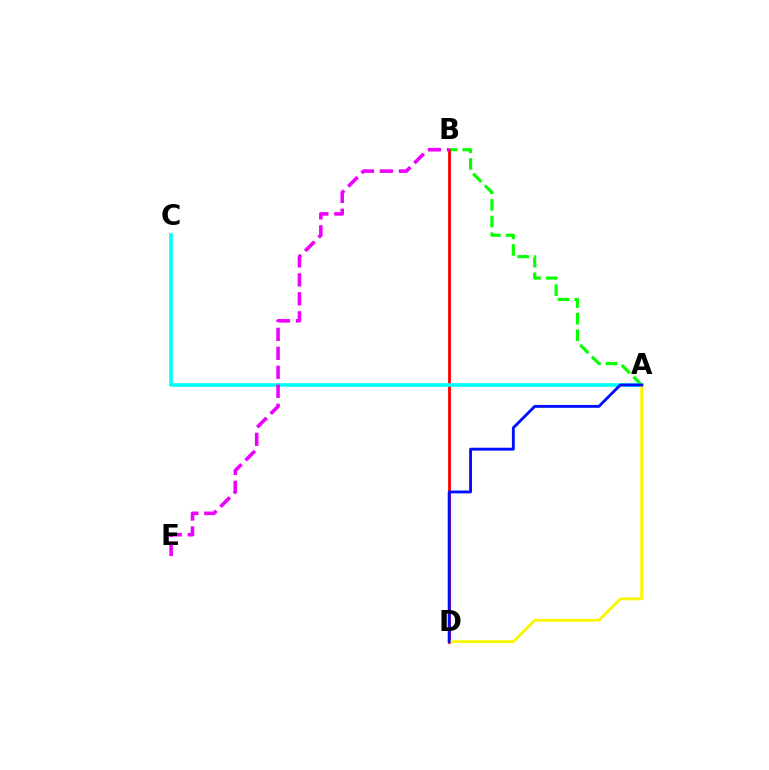{('A', 'B'): [{'color': '#08ff00', 'line_style': 'dashed', 'thickness': 2.26}], ('B', 'D'): [{'color': '#ff0000', 'line_style': 'solid', 'thickness': 2.02}], ('A', 'C'): [{'color': '#00fff6', 'line_style': 'solid', 'thickness': 2.59}], ('A', 'D'): [{'color': '#fcf500', 'line_style': 'solid', 'thickness': 2.04}, {'color': '#0010ff', 'line_style': 'solid', 'thickness': 2.06}], ('B', 'E'): [{'color': '#ee00ff', 'line_style': 'dashed', 'thickness': 2.58}]}